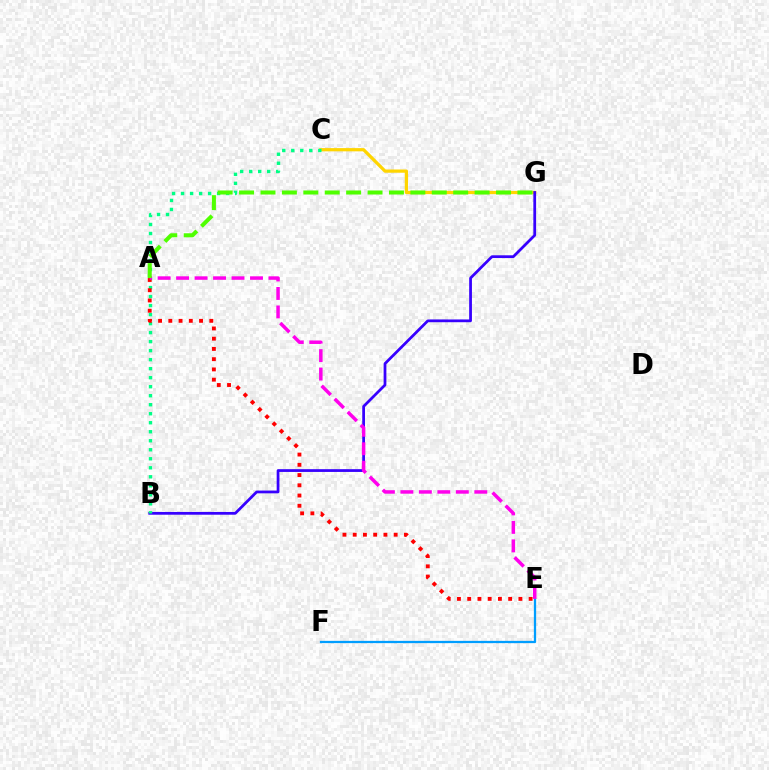{('C', 'G'): [{'color': '#ffd500', 'line_style': 'solid', 'thickness': 2.33}], ('B', 'G'): [{'color': '#3700ff', 'line_style': 'solid', 'thickness': 1.99}], ('E', 'F'): [{'color': '#009eff', 'line_style': 'solid', 'thickness': 1.63}], ('B', 'C'): [{'color': '#00ff86', 'line_style': 'dotted', 'thickness': 2.45}], ('A', 'E'): [{'color': '#ff0000', 'line_style': 'dotted', 'thickness': 2.78}, {'color': '#ff00ed', 'line_style': 'dashed', 'thickness': 2.51}], ('A', 'G'): [{'color': '#4fff00', 'line_style': 'dashed', 'thickness': 2.91}]}